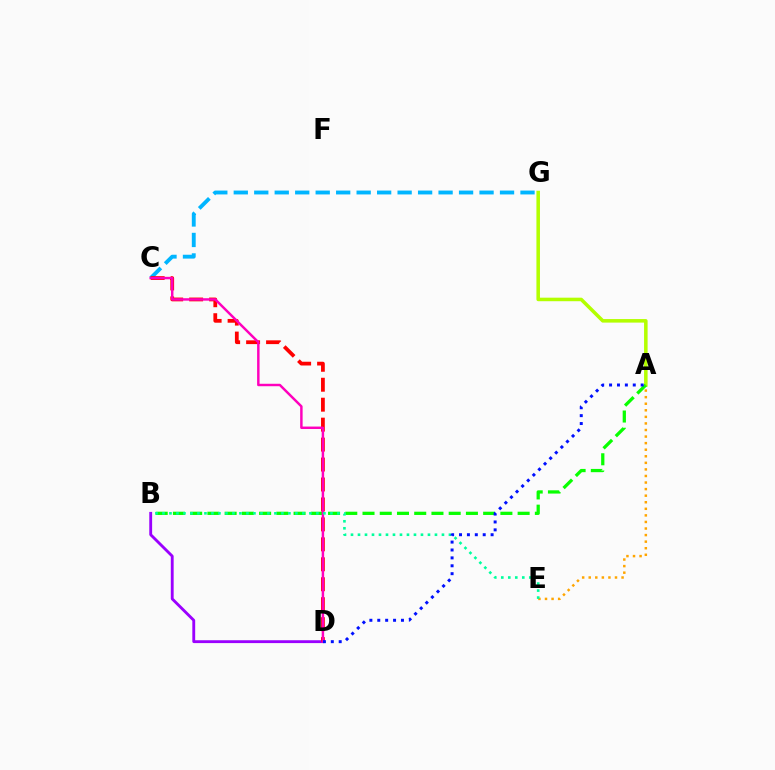{('A', 'G'): [{'color': '#b3ff00', 'line_style': 'solid', 'thickness': 2.54}], ('C', 'G'): [{'color': '#00b5ff', 'line_style': 'dashed', 'thickness': 2.78}], ('A', 'B'): [{'color': '#08ff00', 'line_style': 'dashed', 'thickness': 2.34}], ('B', 'D'): [{'color': '#9b00ff', 'line_style': 'solid', 'thickness': 2.05}], ('C', 'D'): [{'color': '#ff0000', 'line_style': 'dashed', 'thickness': 2.71}, {'color': '#ff00bd', 'line_style': 'solid', 'thickness': 1.77}], ('A', 'E'): [{'color': '#ffa500', 'line_style': 'dotted', 'thickness': 1.78}], ('B', 'E'): [{'color': '#00ff9d', 'line_style': 'dotted', 'thickness': 1.9}], ('A', 'D'): [{'color': '#0010ff', 'line_style': 'dotted', 'thickness': 2.15}]}